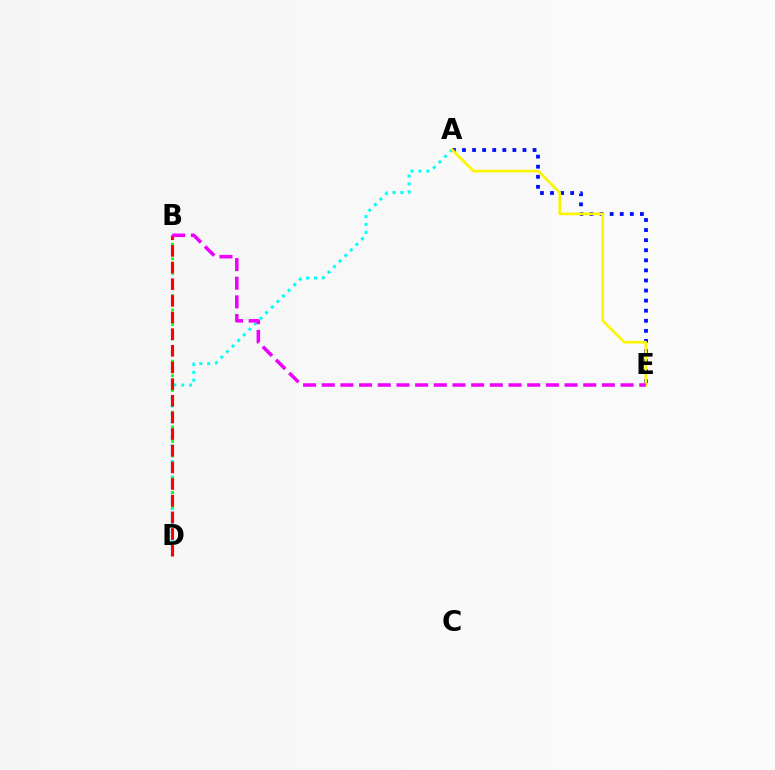{('A', 'D'): [{'color': '#00fff6', 'line_style': 'dotted', 'thickness': 2.14}], ('B', 'D'): [{'color': '#08ff00', 'line_style': 'dotted', 'thickness': 1.99}, {'color': '#ff0000', 'line_style': 'dashed', 'thickness': 2.26}], ('A', 'E'): [{'color': '#0010ff', 'line_style': 'dotted', 'thickness': 2.74}, {'color': '#fcf500', 'line_style': 'solid', 'thickness': 1.93}], ('B', 'E'): [{'color': '#ee00ff', 'line_style': 'dashed', 'thickness': 2.54}]}